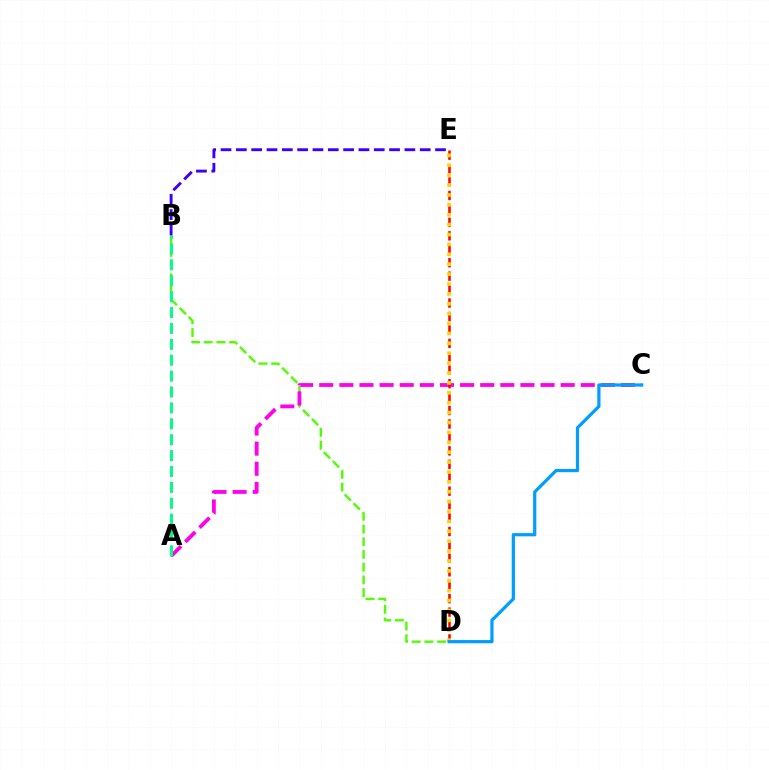{('B', 'D'): [{'color': '#4fff00', 'line_style': 'dashed', 'thickness': 1.73}], ('A', 'C'): [{'color': '#ff00ed', 'line_style': 'dashed', 'thickness': 2.73}], ('D', 'E'): [{'color': '#ff0000', 'line_style': 'dashed', 'thickness': 1.83}, {'color': '#ffd500', 'line_style': 'dotted', 'thickness': 2.69}], ('C', 'D'): [{'color': '#009eff', 'line_style': 'solid', 'thickness': 2.32}], ('A', 'B'): [{'color': '#00ff86', 'line_style': 'dashed', 'thickness': 2.16}], ('B', 'E'): [{'color': '#3700ff', 'line_style': 'dashed', 'thickness': 2.08}]}